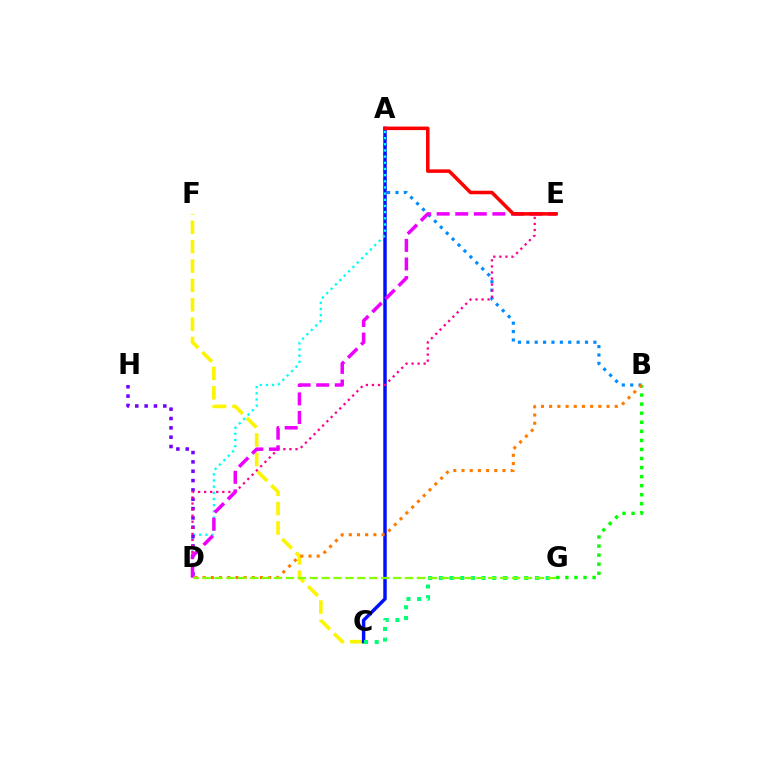{('C', 'F'): [{'color': '#fcf500', 'line_style': 'dashed', 'thickness': 2.63}], ('A', 'B'): [{'color': '#008cff', 'line_style': 'dotted', 'thickness': 2.28}], ('A', 'C'): [{'color': '#0010ff', 'line_style': 'solid', 'thickness': 2.49}], ('A', 'D'): [{'color': '#00fff6', 'line_style': 'dotted', 'thickness': 1.68}], ('D', 'H'): [{'color': '#7200ff', 'line_style': 'dotted', 'thickness': 2.54}], ('D', 'E'): [{'color': '#ff0094', 'line_style': 'dotted', 'thickness': 1.65}, {'color': '#ee00ff', 'line_style': 'dashed', 'thickness': 2.52}], ('B', 'G'): [{'color': '#08ff00', 'line_style': 'dotted', 'thickness': 2.46}], ('B', 'D'): [{'color': '#ff7c00', 'line_style': 'dotted', 'thickness': 2.23}], ('C', 'G'): [{'color': '#00ff74', 'line_style': 'dotted', 'thickness': 2.9}], ('D', 'G'): [{'color': '#84ff00', 'line_style': 'dashed', 'thickness': 1.62}], ('A', 'E'): [{'color': '#ff0000', 'line_style': 'solid', 'thickness': 2.55}]}